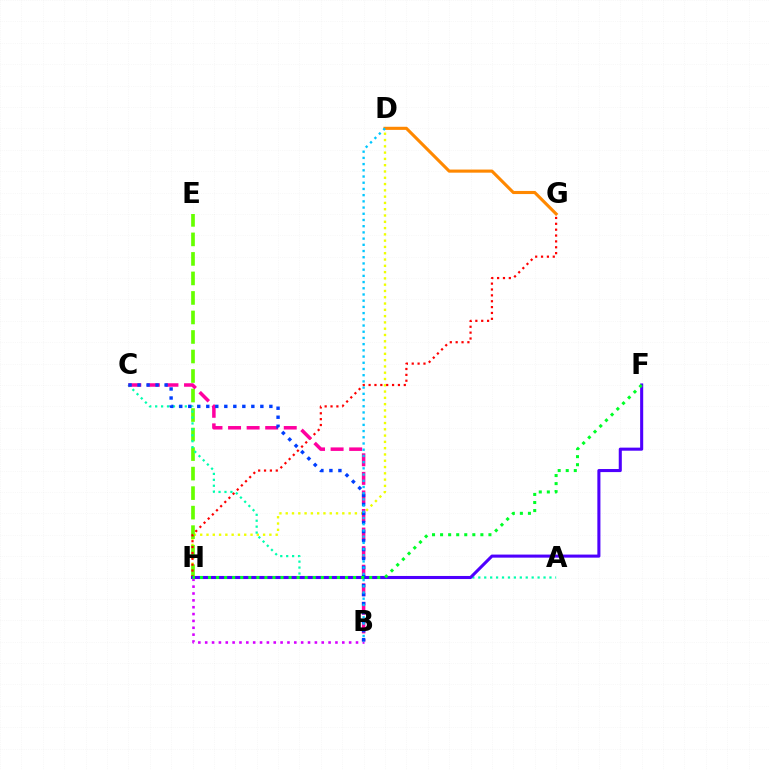{('D', 'H'): [{'color': '#eeff00', 'line_style': 'dotted', 'thickness': 1.71}], ('E', 'H'): [{'color': '#66ff00', 'line_style': 'dashed', 'thickness': 2.65}], ('G', 'H'): [{'color': '#ff0000', 'line_style': 'dotted', 'thickness': 1.59}], ('A', 'C'): [{'color': '#00ffaf', 'line_style': 'dotted', 'thickness': 1.61}], ('D', 'G'): [{'color': '#ff8800', 'line_style': 'solid', 'thickness': 2.24}], ('B', 'C'): [{'color': '#ff00a0', 'line_style': 'dashed', 'thickness': 2.52}, {'color': '#003fff', 'line_style': 'dotted', 'thickness': 2.45}], ('F', 'H'): [{'color': '#4f00ff', 'line_style': 'solid', 'thickness': 2.21}, {'color': '#00ff27', 'line_style': 'dotted', 'thickness': 2.19}], ('B', 'H'): [{'color': '#d600ff', 'line_style': 'dotted', 'thickness': 1.86}], ('B', 'D'): [{'color': '#00c7ff', 'line_style': 'dotted', 'thickness': 1.69}]}